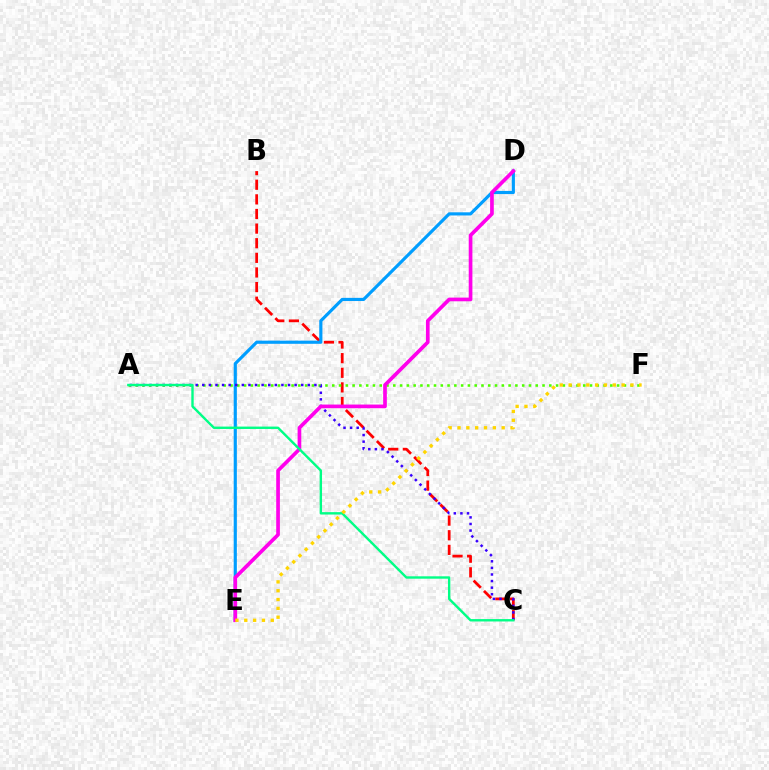{('B', 'C'): [{'color': '#ff0000', 'line_style': 'dashed', 'thickness': 1.99}], ('D', 'E'): [{'color': '#009eff', 'line_style': 'solid', 'thickness': 2.27}, {'color': '#ff00ed', 'line_style': 'solid', 'thickness': 2.65}], ('A', 'F'): [{'color': '#4fff00', 'line_style': 'dotted', 'thickness': 1.84}], ('A', 'C'): [{'color': '#3700ff', 'line_style': 'dotted', 'thickness': 1.79}, {'color': '#00ff86', 'line_style': 'solid', 'thickness': 1.72}], ('E', 'F'): [{'color': '#ffd500', 'line_style': 'dotted', 'thickness': 2.4}]}